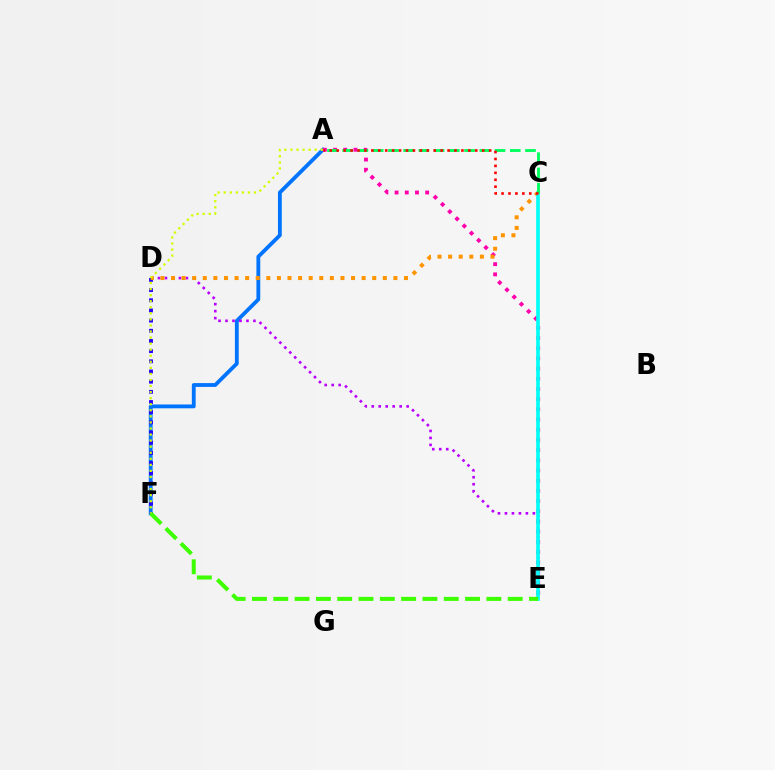{('A', 'F'): [{'color': '#0074ff', 'line_style': 'solid', 'thickness': 2.75}, {'color': '#d1ff00', 'line_style': 'dotted', 'thickness': 1.65}], ('A', 'E'): [{'color': '#ff00ac', 'line_style': 'dotted', 'thickness': 2.77}], ('D', 'E'): [{'color': '#b900ff', 'line_style': 'dotted', 'thickness': 1.9}], ('D', 'F'): [{'color': '#2500ff', 'line_style': 'dotted', 'thickness': 2.76}], ('C', 'D'): [{'color': '#ff9400', 'line_style': 'dotted', 'thickness': 2.88}], ('C', 'E'): [{'color': '#00fff6', 'line_style': 'solid', 'thickness': 2.63}], ('A', 'C'): [{'color': '#00ff5c', 'line_style': 'dashed', 'thickness': 2.07}, {'color': '#ff0000', 'line_style': 'dotted', 'thickness': 1.88}], ('E', 'F'): [{'color': '#3dff00', 'line_style': 'dashed', 'thickness': 2.89}]}